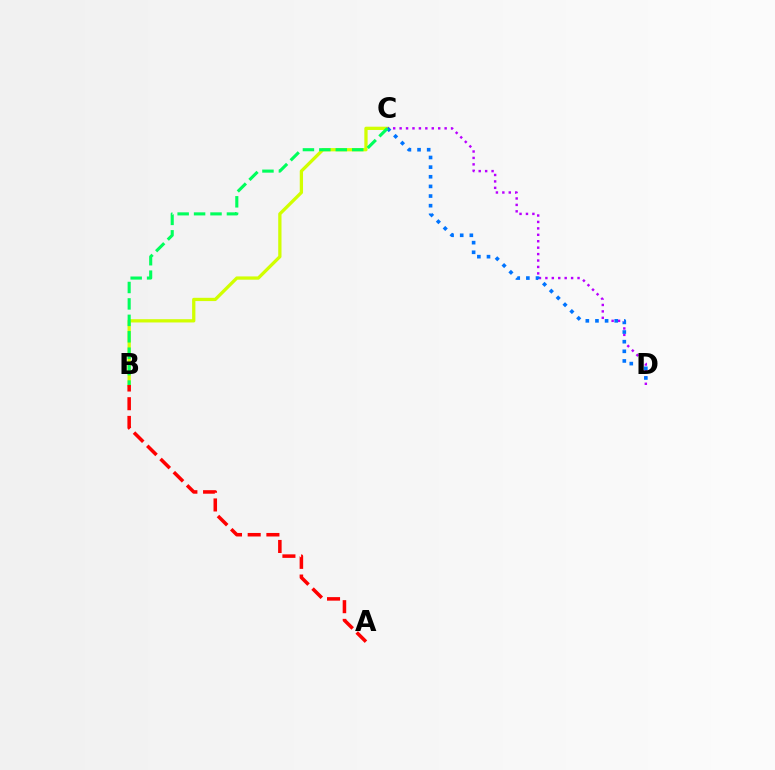{('B', 'C'): [{'color': '#d1ff00', 'line_style': 'solid', 'thickness': 2.35}, {'color': '#00ff5c', 'line_style': 'dashed', 'thickness': 2.23}], ('C', 'D'): [{'color': '#b900ff', 'line_style': 'dotted', 'thickness': 1.75}, {'color': '#0074ff', 'line_style': 'dotted', 'thickness': 2.62}], ('A', 'B'): [{'color': '#ff0000', 'line_style': 'dashed', 'thickness': 2.54}]}